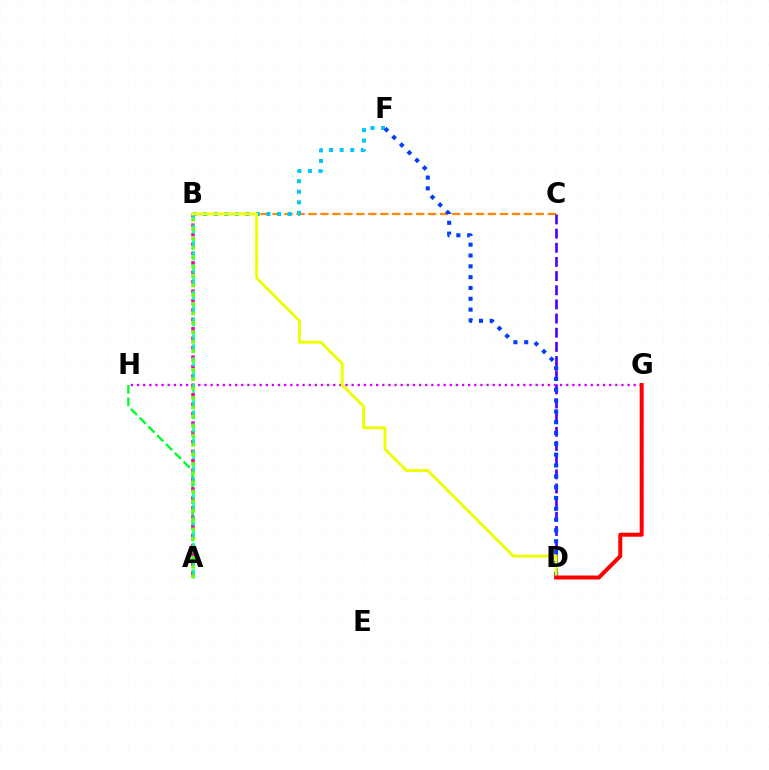{('B', 'C'): [{'color': '#ff8800', 'line_style': 'dashed', 'thickness': 1.63}], ('B', 'F'): [{'color': '#00c7ff', 'line_style': 'dotted', 'thickness': 2.87}], ('A', 'H'): [{'color': '#00ff27', 'line_style': 'dashed', 'thickness': 1.69}], ('C', 'D'): [{'color': '#4f00ff', 'line_style': 'dashed', 'thickness': 1.92}], ('G', 'H'): [{'color': '#d600ff', 'line_style': 'dotted', 'thickness': 1.67}], ('A', 'B'): [{'color': '#ff00a0', 'line_style': 'dotted', 'thickness': 2.56}, {'color': '#00ffaf', 'line_style': 'dashed', 'thickness': 1.8}, {'color': '#66ff00', 'line_style': 'dotted', 'thickness': 2.55}], ('D', 'F'): [{'color': '#003fff', 'line_style': 'dotted', 'thickness': 2.94}], ('B', 'D'): [{'color': '#eeff00', 'line_style': 'solid', 'thickness': 2.09}], ('D', 'G'): [{'color': '#ff0000', 'line_style': 'solid', 'thickness': 2.86}]}